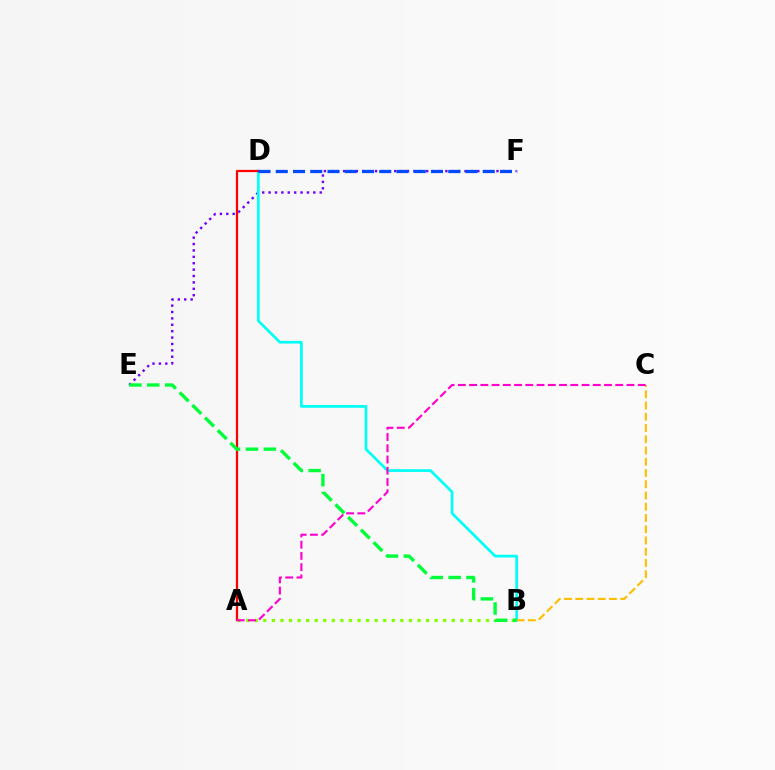{('E', 'F'): [{'color': '#7200ff', 'line_style': 'dotted', 'thickness': 1.74}], ('B', 'D'): [{'color': '#00fff6', 'line_style': 'solid', 'thickness': 1.95}], ('A', 'D'): [{'color': '#ff0000', 'line_style': 'solid', 'thickness': 1.62}], ('A', 'B'): [{'color': '#84ff00', 'line_style': 'dotted', 'thickness': 2.33}], ('B', 'C'): [{'color': '#ffbd00', 'line_style': 'dashed', 'thickness': 1.53}], ('D', 'F'): [{'color': '#004bff', 'line_style': 'dashed', 'thickness': 2.34}], ('A', 'C'): [{'color': '#ff00cf', 'line_style': 'dashed', 'thickness': 1.53}], ('B', 'E'): [{'color': '#00ff39', 'line_style': 'dashed', 'thickness': 2.43}]}